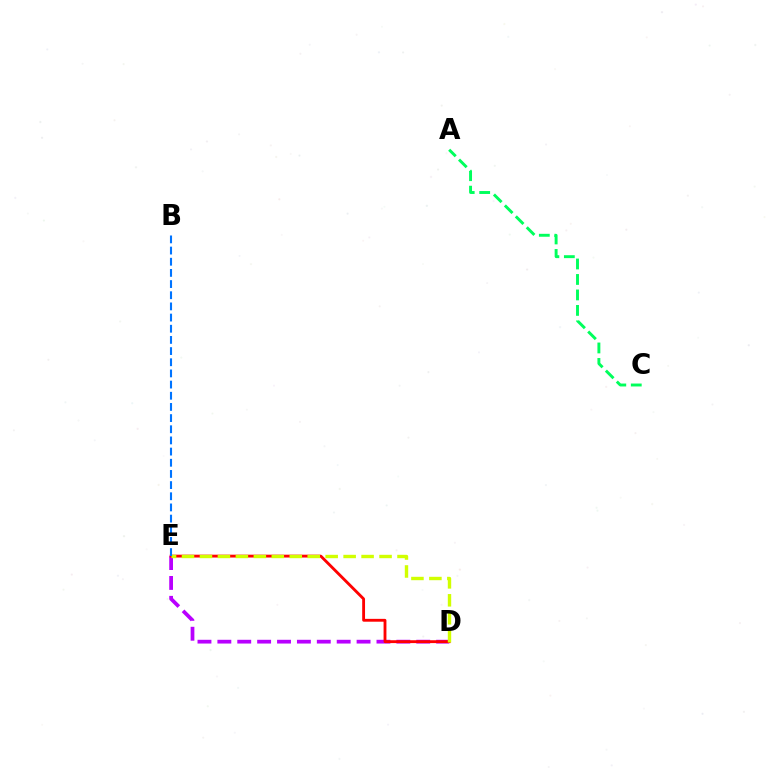{('D', 'E'): [{'color': '#b900ff', 'line_style': 'dashed', 'thickness': 2.7}, {'color': '#ff0000', 'line_style': 'solid', 'thickness': 2.05}, {'color': '#d1ff00', 'line_style': 'dashed', 'thickness': 2.44}], ('A', 'C'): [{'color': '#00ff5c', 'line_style': 'dashed', 'thickness': 2.1}], ('B', 'E'): [{'color': '#0074ff', 'line_style': 'dashed', 'thickness': 1.52}]}